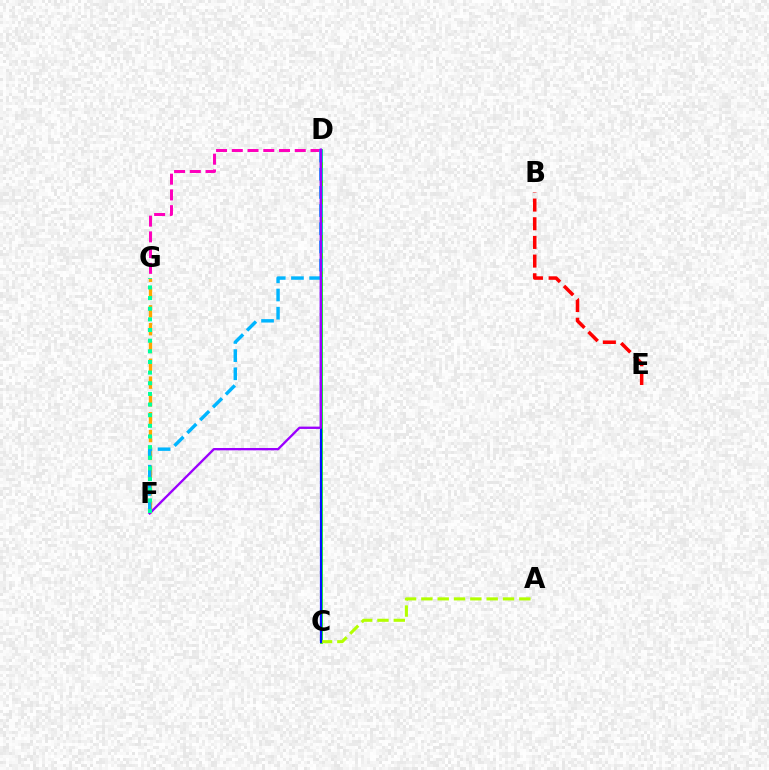{('D', 'G'): [{'color': '#ff00bd', 'line_style': 'dashed', 'thickness': 2.14}], ('C', 'D'): [{'color': '#08ff00', 'line_style': 'solid', 'thickness': 1.98}, {'color': '#0010ff', 'line_style': 'solid', 'thickness': 1.62}], ('A', 'C'): [{'color': '#b3ff00', 'line_style': 'dashed', 'thickness': 2.22}], ('F', 'G'): [{'color': '#ffa500', 'line_style': 'dashed', 'thickness': 2.42}, {'color': '#00ff9d', 'line_style': 'dotted', 'thickness': 2.89}], ('B', 'E'): [{'color': '#ff0000', 'line_style': 'dashed', 'thickness': 2.54}], ('D', 'F'): [{'color': '#00b5ff', 'line_style': 'dashed', 'thickness': 2.47}, {'color': '#9b00ff', 'line_style': 'solid', 'thickness': 1.68}]}